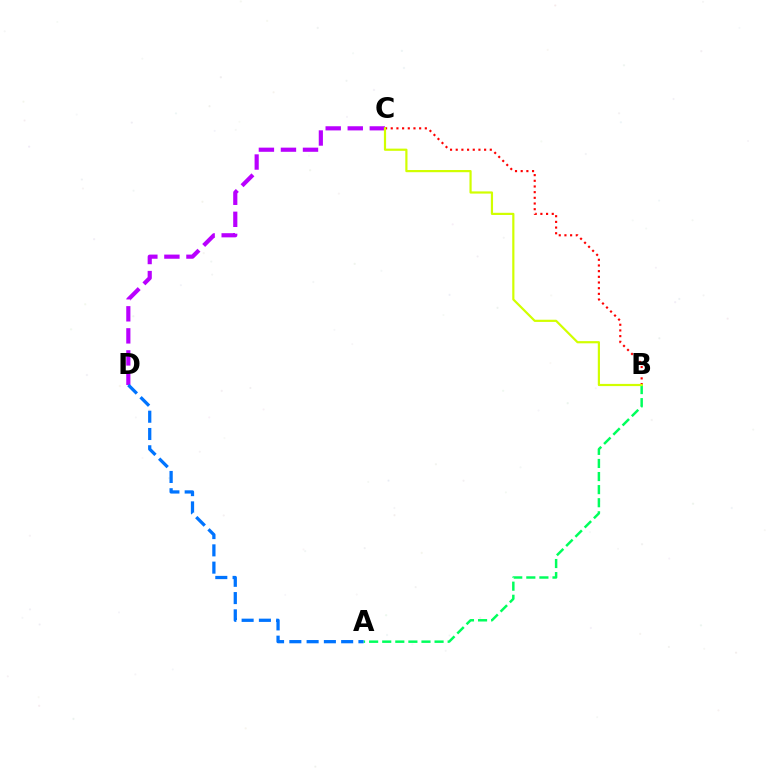{('A', 'B'): [{'color': '#00ff5c', 'line_style': 'dashed', 'thickness': 1.78}], ('C', 'D'): [{'color': '#b900ff', 'line_style': 'dashed', 'thickness': 3.0}], ('B', 'C'): [{'color': '#ff0000', 'line_style': 'dotted', 'thickness': 1.54}, {'color': '#d1ff00', 'line_style': 'solid', 'thickness': 1.58}], ('A', 'D'): [{'color': '#0074ff', 'line_style': 'dashed', 'thickness': 2.35}]}